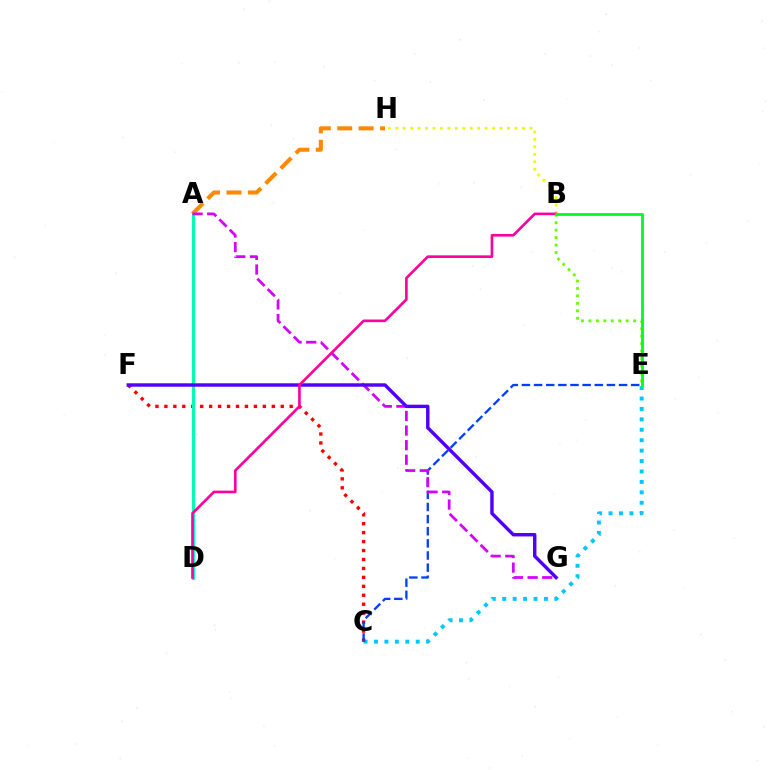{('C', 'E'): [{'color': '#00c7ff', 'line_style': 'dotted', 'thickness': 2.83}, {'color': '#003fff', 'line_style': 'dashed', 'thickness': 1.65}], ('B', 'H'): [{'color': '#eeff00', 'line_style': 'dotted', 'thickness': 2.02}], ('C', 'F'): [{'color': '#ff0000', 'line_style': 'dotted', 'thickness': 2.43}], ('A', 'D'): [{'color': '#00ffaf', 'line_style': 'solid', 'thickness': 2.2}], ('B', 'E'): [{'color': '#66ff00', 'line_style': 'dotted', 'thickness': 2.03}, {'color': '#00ff27', 'line_style': 'solid', 'thickness': 2.05}], ('A', 'H'): [{'color': '#ff8800', 'line_style': 'dashed', 'thickness': 2.91}], ('A', 'G'): [{'color': '#d600ff', 'line_style': 'dashed', 'thickness': 1.98}], ('F', 'G'): [{'color': '#4f00ff', 'line_style': 'solid', 'thickness': 2.46}], ('B', 'D'): [{'color': '#ff00a0', 'line_style': 'solid', 'thickness': 1.9}]}